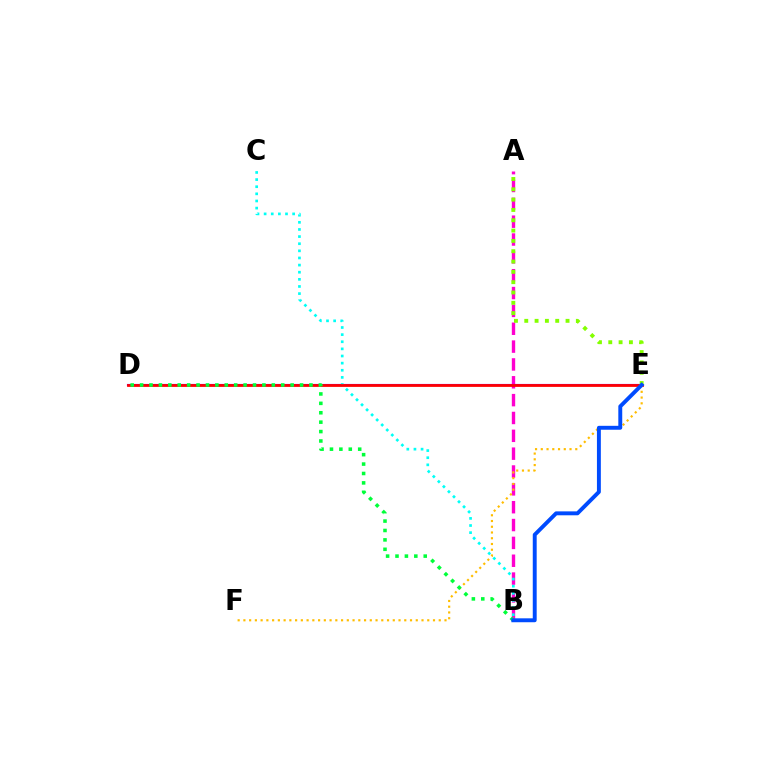{('A', 'B'): [{'color': '#ff00cf', 'line_style': 'dashed', 'thickness': 2.42}], ('D', 'E'): [{'color': '#7200ff', 'line_style': 'solid', 'thickness': 1.54}, {'color': '#ff0000', 'line_style': 'solid', 'thickness': 2.0}], ('B', 'C'): [{'color': '#00fff6', 'line_style': 'dotted', 'thickness': 1.94}], ('E', 'F'): [{'color': '#ffbd00', 'line_style': 'dotted', 'thickness': 1.56}], ('A', 'E'): [{'color': '#84ff00', 'line_style': 'dotted', 'thickness': 2.8}], ('B', 'D'): [{'color': '#00ff39', 'line_style': 'dotted', 'thickness': 2.56}], ('B', 'E'): [{'color': '#004bff', 'line_style': 'solid', 'thickness': 2.82}]}